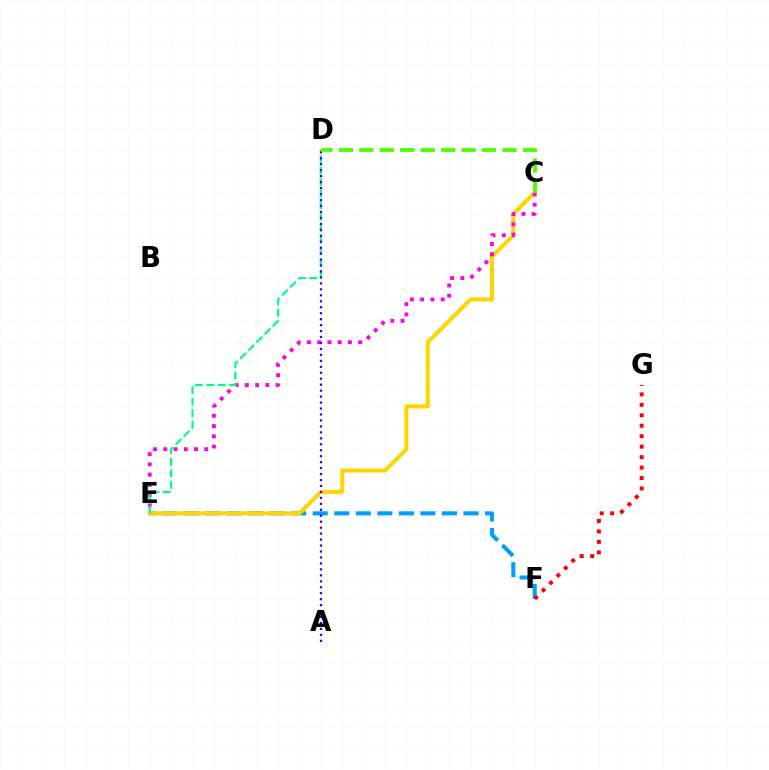{('E', 'F'): [{'color': '#009eff', 'line_style': 'dashed', 'thickness': 2.93}], ('C', 'E'): [{'color': '#ffd500', 'line_style': 'solid', 'thickness': 2.89}, {'color': '#ff00ed', 'line_style': 'dotted', 'thickness': 2.79}], ('F', 'G'): [{'color': '#ff0000', 'line_style': 'dotted', 'thickness': 2.84}], ('D', 'E'): [{'color': '#00ff86', 'line_style': 'dashed', 'thickness': 1.56}], ('A', 'D'): [{'color': '#3700ff', 'line_style': 'dotted', 'thickness': 1.62}], ('C', 'D'): [{'color': '#4fff00', 'line_style': 'dashed', 'thickness': 2.78}]}